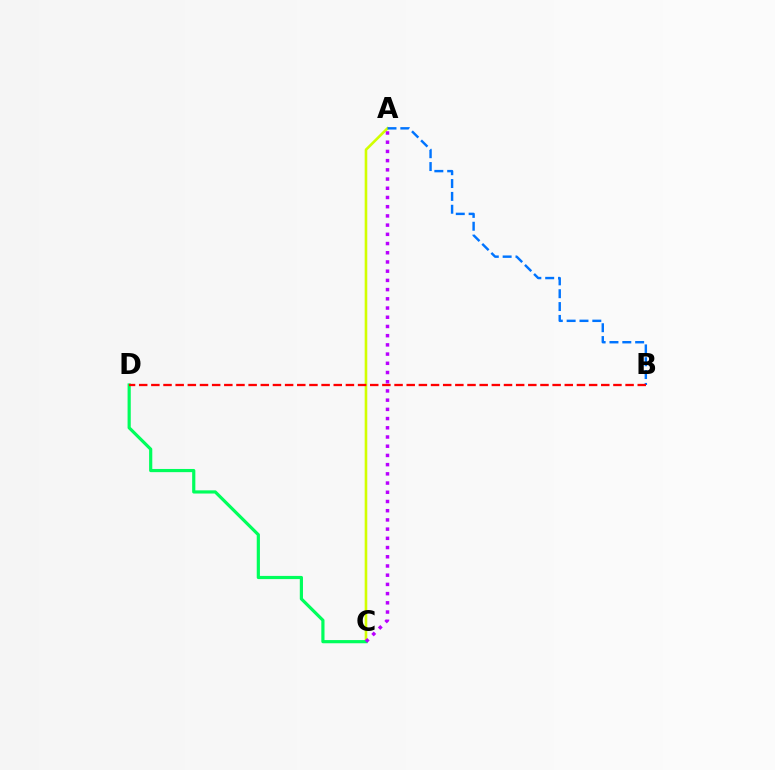{('A', 'C'): [{'color': '#d1ff00', 'line_style': 'solid', 'thickness': 1.88}, {'color': '#b900ff', 'line_style': 'dotted', 'thickness': 2.5}], ('A', 'B'): [{'color': '#0074ff', 'line_style': 'dashed', 'thickness': 1.74}], ('C', 'D'): [{'color': '#00ff5c', 'line_style': 'solid', 'thickness': 2.29}], ('B', 'D'): [{'color': '#ff0000', 'line_style': 'dashed', 'thickness': 1.65}]}